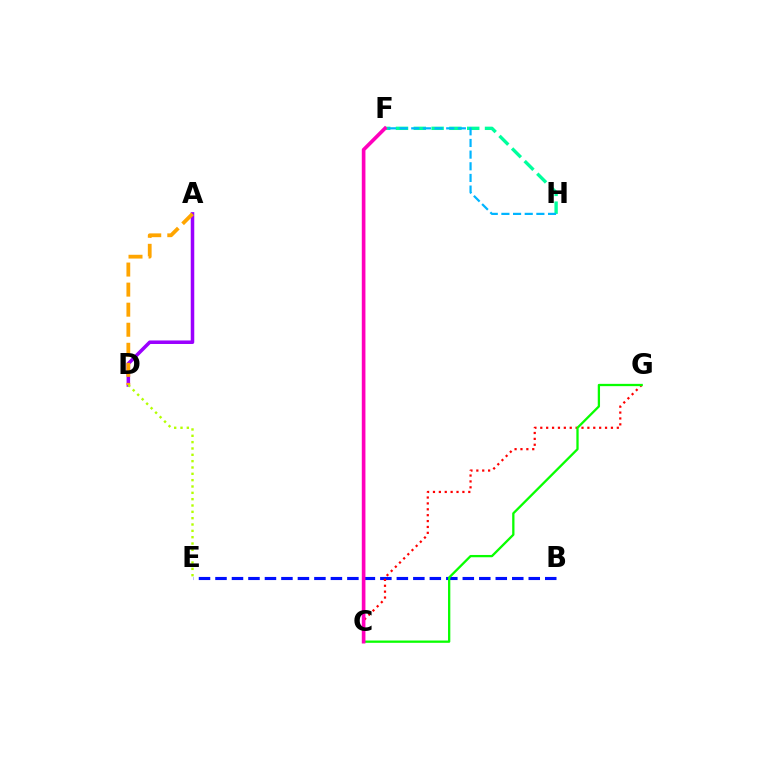{('B', 'E'): [{'color': '#0010ff', 'line_style': 'dashed', 'thickness': 2.24}], ('A', 'D'): [{'color': '#9b00ff', 'line_style': 'solid', 'thickness': 2.54}, {'color': '#ffa500', 'line_style': 'dashed', 'thickness': 2.73}], ('C', 'G'): [{'color': '#ff0000', 'line_style': 'dotted', 'thickness': 1.6}, {'color': '#08ff00', 'line_style': 'solid', 'thickness': 1.65}], ('D', 'E'): [{'color': '#b3ff00', 'line_style': 'dotted', 'thickness': 1.72}], ('F', 'H'): [{'color': '#00ff9d', 'line_style': 'dashed', 'thickness': 2.42}, {'color': '#00b5ff', 'line_style': 'dashed', 'thickness': 1.58}], ('C', 'F'): [{'color': '#ff00bd', 'line_style': 'solid', 'thickness': 2.63}]}